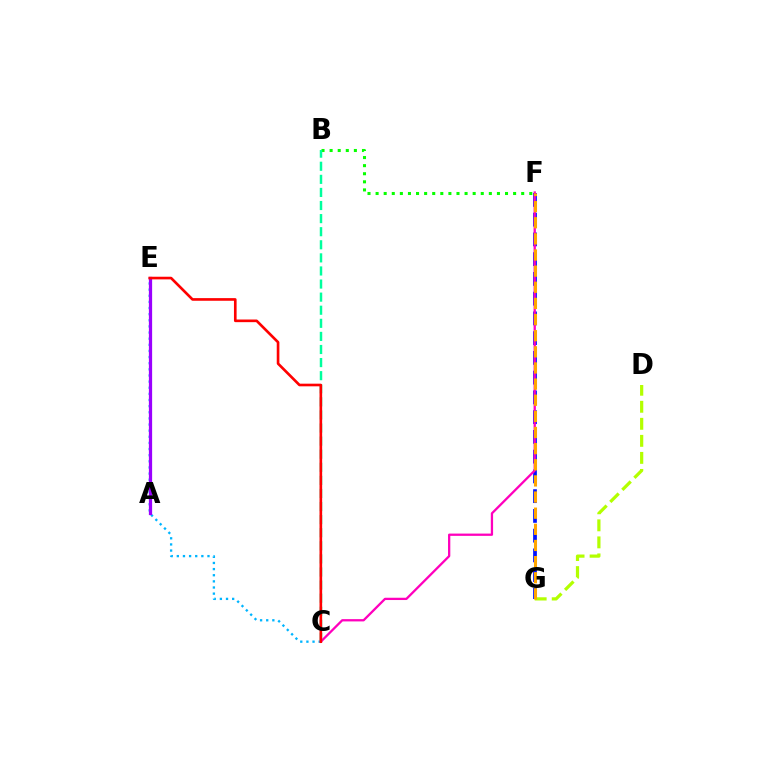{('D', 'G'): [{'color': '#b3ff00', 'line_style': 'dashed', 'thickness': 2.31}], ('F', 'G'): [{'color': '#0010ff', 'line_style': 'dashed', 'thickness': 2.68}, {'color': '#ffa500', 'line_style': 'dashed', 'thickness': 2.19}], ('B', 'F'): [{'color': '#08ff00', 'line_style': 'dotted', 'thickness': 2.2}], ('B', 'C'): [{'color': '#00ff9d', 'line_style': 'dashed', 'thickness': 1.78}], ('C', 'F'): [{'color': '#ff00bd', 'line_style': 'solid', 'thickness': 1.64}], ('C', 'E'): [{'color': '#00b5ff', 'line_style': 'dotted', 'thickness': 1.67}, {'color': '#ff0000', 'line_style': 'solid', 'thickness': 1.9}], ('A', 'E'): [{'color': '#9b00ff', 'line_style': 'solid', 'thickness': 2.33}]}